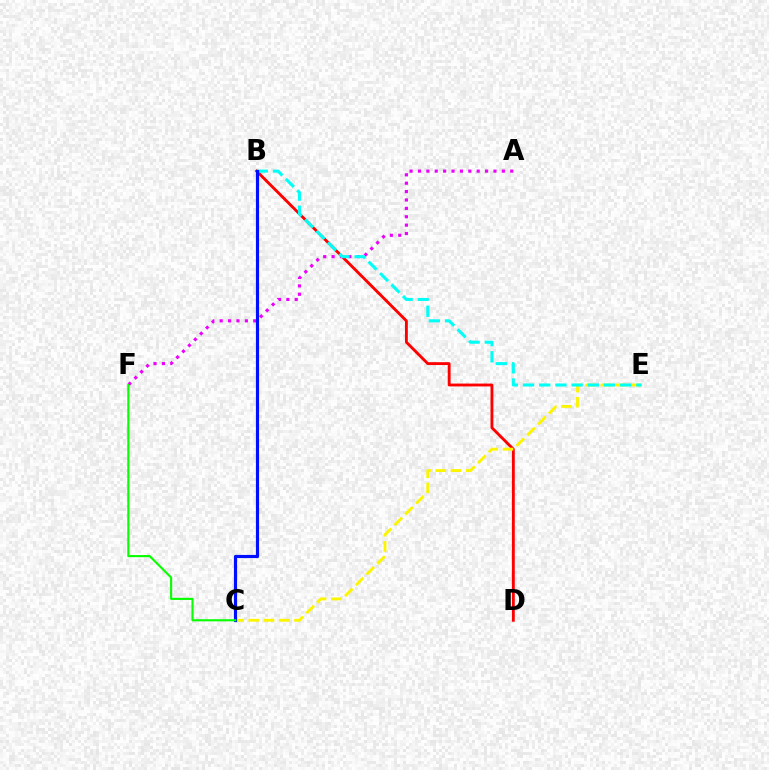{('B', 'D'): [{'color': '#ff0000', 'line_style': 'solid', 'thickness': 2.06}], ('C', 'E'): [{'color': '#fcf500', 'line_style': 'dashed', 'thickness': 2.07}], ('A', 'F'): [{'color': '#ee00ff', 'line_style': 'dotted', 'thickness': 2.28}], ('B', 'E'): [{'color': '#00fff6', 'line_style': 'dashed', 'thickness': 2.2}], ('B', 'C'): [{'color': '#0010ff', 'line_style': 'solid', 'thickness': 2.28}], ('C', 'F'): [{'color': '#08ff00', 'line_style': 'solid', 'thickness': 1.53}]}